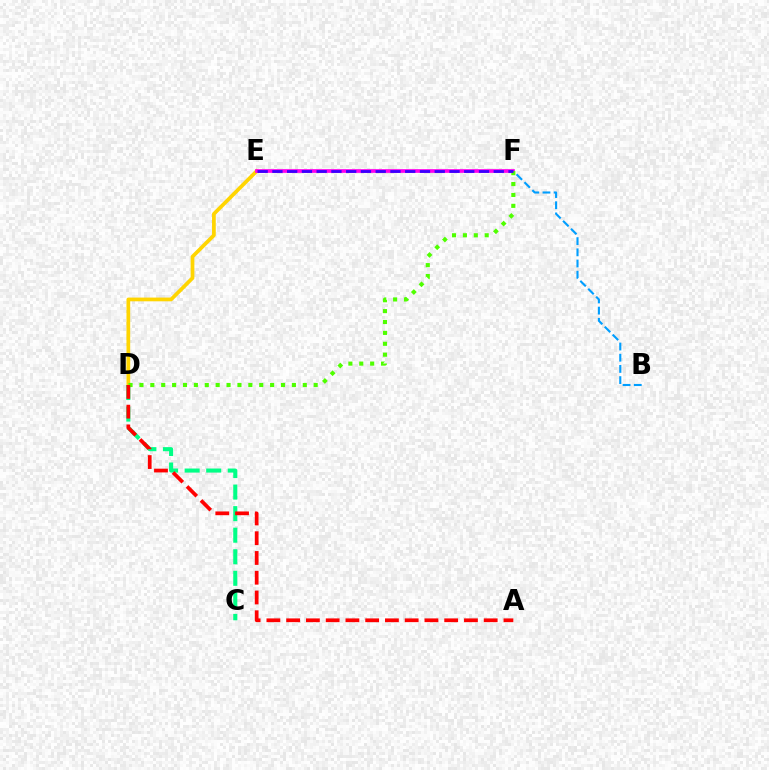{('D', 'E'): [{'color': '#ffd500', 'line_style': 'solid', 'thickness': 2.69}], ('C', 'D'): [{'color': '#00ff86', 'line_style': 'dashed', 'thickness': 2.93}], ('B', 'F'): [{'color': '#009eff', 'line_style': 'dashed', 'thickness': 1.52}], ('E', 'F'): [{'color': '#ff00ed', 'line_style': 'solid', 'thickness': 2.66}, {'color': '#3700ff', 'line_style': 'dashed', 'thickness': 2.0}], ('D', 'F'): [{'color': '#4fff00', 'line_style': 'dotted', 'thickness': 2.96}], ('A', 'D'): [{'color': '#ff0000', 'line_style': 'dashed', 'thickness': 2.68}]}